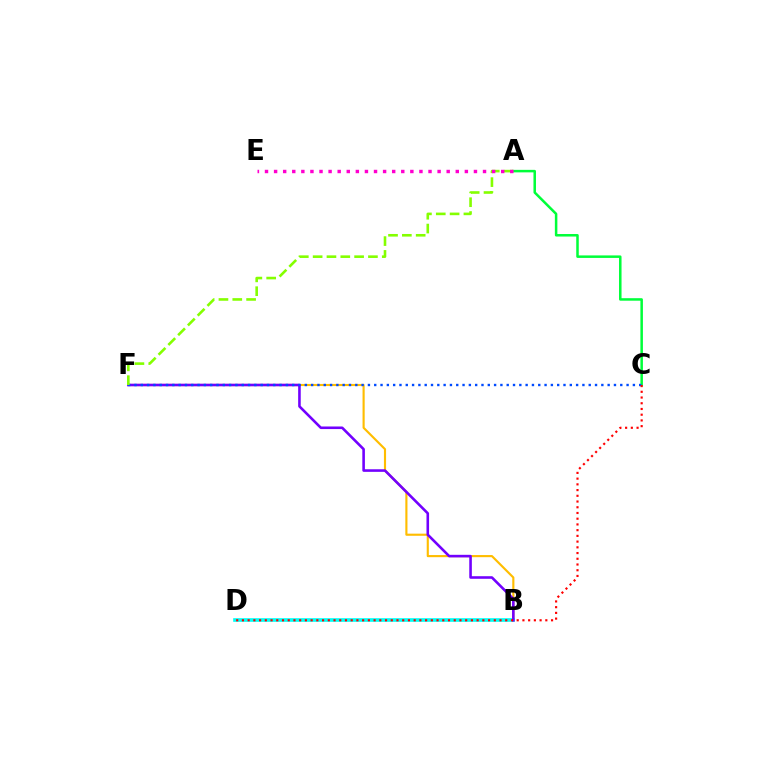{('A', 'C'): [{'color': '#00ff39', 'line_style': 'solid', 'thickness': 1.81}], ('B', 'F'): [{'color': '#ffbd00', 'line_style': 'solid', 'thickness': 1.54}, {'color': '#7200ff', 'line_style': 'solid', 'thickness': 1.86}], ('B', 'D'): [{'color': '#00fff6', 'line_style': 'solid', 'thickness': 2.63}], ('C', 'F'): [{'color': '#004bff', 'line_style': 'dotted', 'thickness': 1.71}], ('A', 'F'): [{'color': '#84ff00', 'line_style': 'dashed', 'thickness': 1.88}], ('C', 'D'): [{'color': '#ff0000', 'line_style': 'dotted', 'thickness': 1.56}], ('A', 'E'): [{'color': '#ff00cf', 'line_style': 'dotted', 'thickness': 2.47}]}